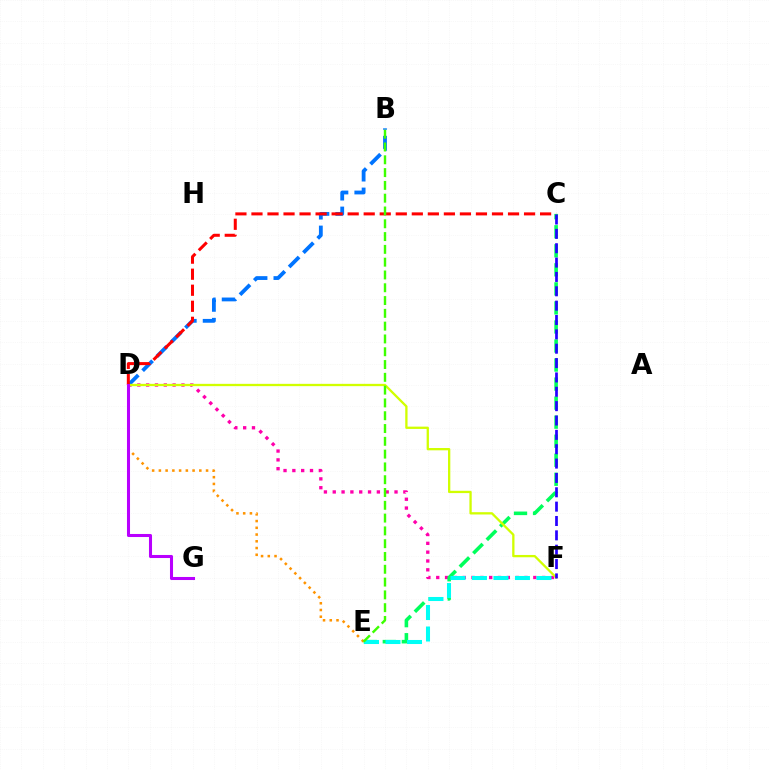{('D', 'F'): [{'color': '#ff00ac', 'line_style': 'dotted', 'thickness': 2.4}, {'color': '#d1ff00', 'line_style': 'solid', 'thickness': 1.66}], ('C', 'E'): [{'color': '#00ff5c', 'line_style': 'dashed', 'thickness': 2.59}], ('B', 'D'): [{'color': '#0074ff', 'line_style': 'dashed', 'thickness': 2.74}], ('C', 'D'): [{'color': '#ff0000', 'line_style': 'dashed', 'thickness': 2.18}], ('C', 'F'): [{'color': '#2500ff', 'line_style': 'dashed', 'thickness': 1.95}], ('E', 'F'): [{'color': '#00fff6', 'line_style': 'dashed', 'thickness': 2.92}], ('D', 'E'): [{'color': '#ff9400', 'line_style': 'dotted', 'thickness': 1.83}], ('D', 'G'): [{'color': '#b900ff', 'line_style': 'solid', 'thickness': 2.2}], ('B', 'E'): [{'color': '#3dff00', 'line_style': 'dashed', 'thickness': 1.74}]}